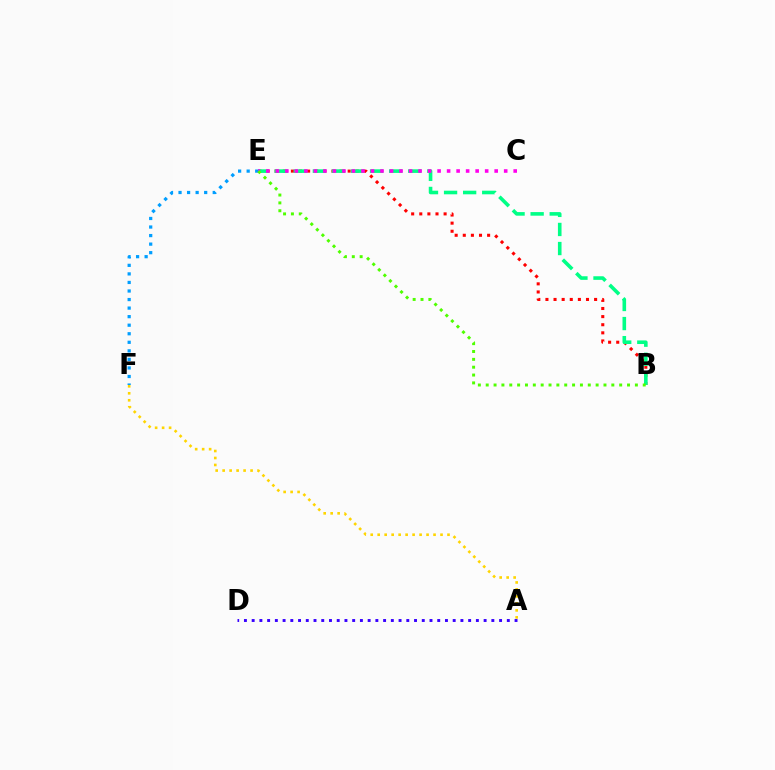{('B', 'E'): [{'color': '#ff0000', 'line_style': 'dotted', 'thickness': 2.2}, {'color': '#00ff86', 'line_style': 'dashed', 'thickness': 2.59}, {'color': '#4fff00', 'line_style': 'dotted', 'thickness': 2.13}], ('C', 'E'): [{'color': '#ff00ed', 'line_style': 'dotted', 'thickness': 2.58}], ('A', 'D'): [{'color': '#3700ff', 'line_style': 'dotted', 'thickness': 2.1}], ('E', 'F'): [{'color': '#009eff', 'line_style': 'dotted', 'thickness': 2.32}], ('A', 'F'): [{'color': '#ffd500', 'line_style': 'dotted', 'thickness': 1.9}]}